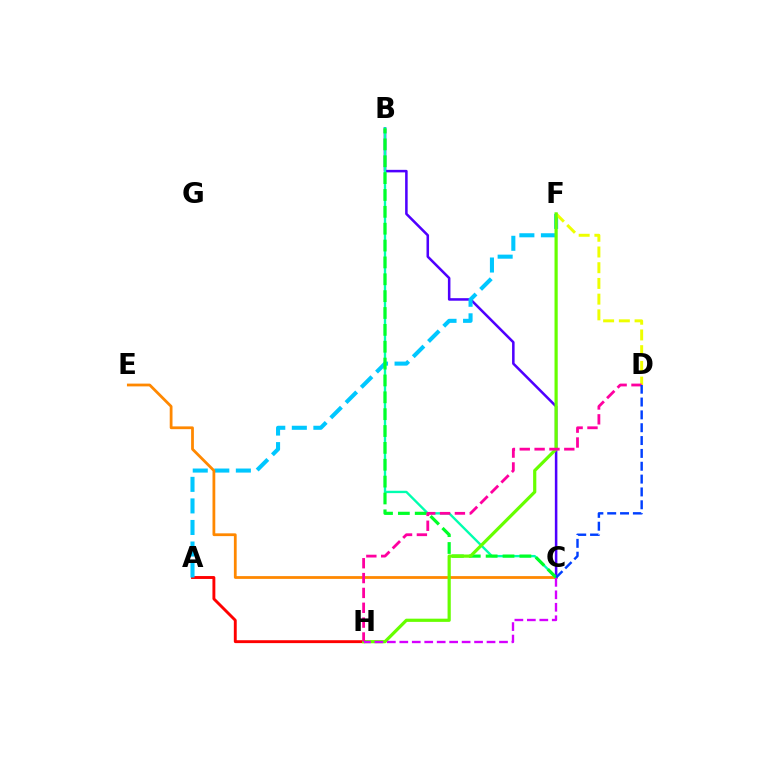{('B', 'C'): [{'color': '#4f00ff', 'line_style': 'solid', 'thickness': 1.83}, {'color': '#00ffaf', 'line_style': 'solid', 'thickness': 1.7}, {'color': '#00ff27', 'line_style': 'dashed', 'thickness': 2.29}], ('A', 'H'): [{'color': '#ff0000', 'line_style': 'solid', 'thickness': 2.08}], ('A', 'F'): [{'color': '#00c7ff', 'line_style': 'dashed', 'thickness': 2.93}], ('C', 'E'): [{'color': '#ff8800', 'line_style': 'solid', 'thickness': 2.0}], ('D', 'F'): [{'color': '#eeff00', 'line_style': 'dashed', 'thickness': 2.14}], ('F', 'H'): [{'color': '#66ff00', 'line_style': 'solid', 'thickness': 2.31}], ('D', 'H'): [{'color': '#ff00a0', 'line_style': 'dashed', 'thickness': 2.02}], ('C', 'D'): [{'color': '#003fff', 'line_style': 'dashed', 'thickness': 1.74}], ('C', 'H'): [{'color': '#d600ff', 'line_style': 'dashed', 'thickness': 1.69}]}